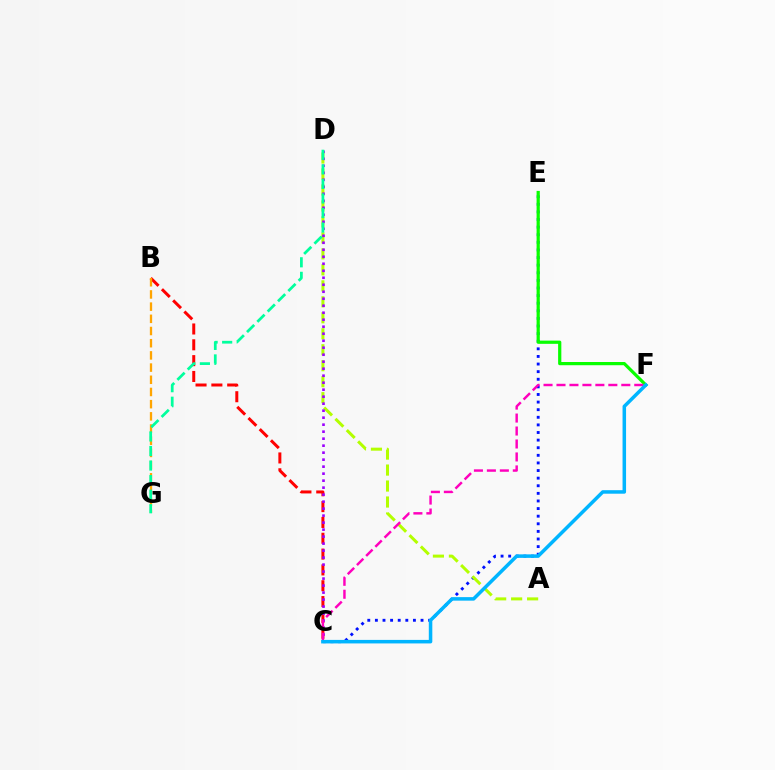{('C', 'E'): [{'color': '#0010ff', 'line_style': 'dotted', 'thickness': 2.07}], ('B', 'C'): [{'color': '#ff0000', 'line_style': 'dashed', 'thickness': 2.15}], ('A', 'D'): [{'color': '#b3ff00', 'line_style': 'dashed', 'thickness': 2.17}], ('E', 'F'): [{'color': '#08ff00', 'line_style': 'solid', 'thickness': 2.32}], ('C', 'D'): [{'color': '#9b00ff', 'line_style': 'dotted', 'thickness': 1.9}], ('C', 'F'): [{'color': '#ff00bd', 'line_style': 'dashed', 'thickness': 1.76}, {'color': '#00b5ff', 'line_style': 'solid', 'thickness': 2.53}], ('B', 'G'): [{'color': '#ffa500', 'line_style': 'dashed', 'thickness': 1.66}], ('D', 'G'): [{'color': '#00ff9d', 'line_style': 'dashed', 'thickness': 1.98}]}